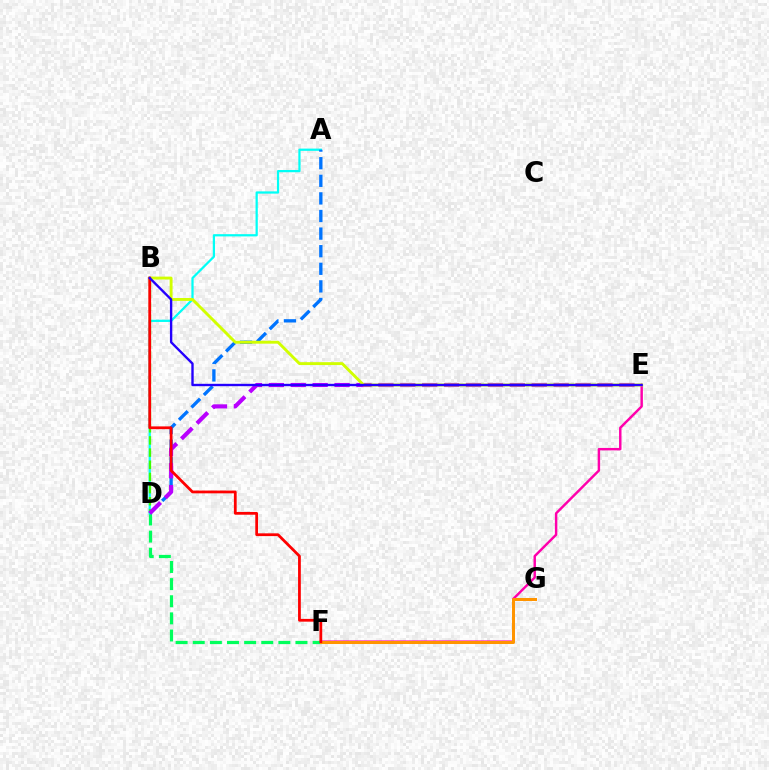{('E', 'F'): [{'color': '#ff00ac', 'line_style': 'solid', 'thickness': 1.76}], ('D', 'F'): [{'color': '#00ff5c', 'line_style': 'dashed', 'thickness': 2.33}], ('F', 'G'): [{'color': '#ff9400', 'line_style': 'solid', 'thickness': 2.17}], ('A', 'D'): [{'color': '#00fff6', 'line_style': 'solid', 'thickness': 1.61}, {'color': '#0074ff', 'line_style': 'dashed', 'thickness': 2.39}], ('B', 'D'): [{'color': '#3dff00', 'line_style': 'dashed', 'thickness': 1.65}], ('D', 'E'): [{'color': '#b900ff', 'line_style': 'dashed', 'thickness': 2.98}], ('B', 'E'): [{'color': '#d1ff00', 'line_style': 'solid', 'thickness': 2.08}, {'color': '#2500ff', 'line_style': 'solid', 'thickness': 1.71}], ('B', 'F'): [{'color': '#ff0000', 'line_style': 'solid', 'thickness': 1.99}]}